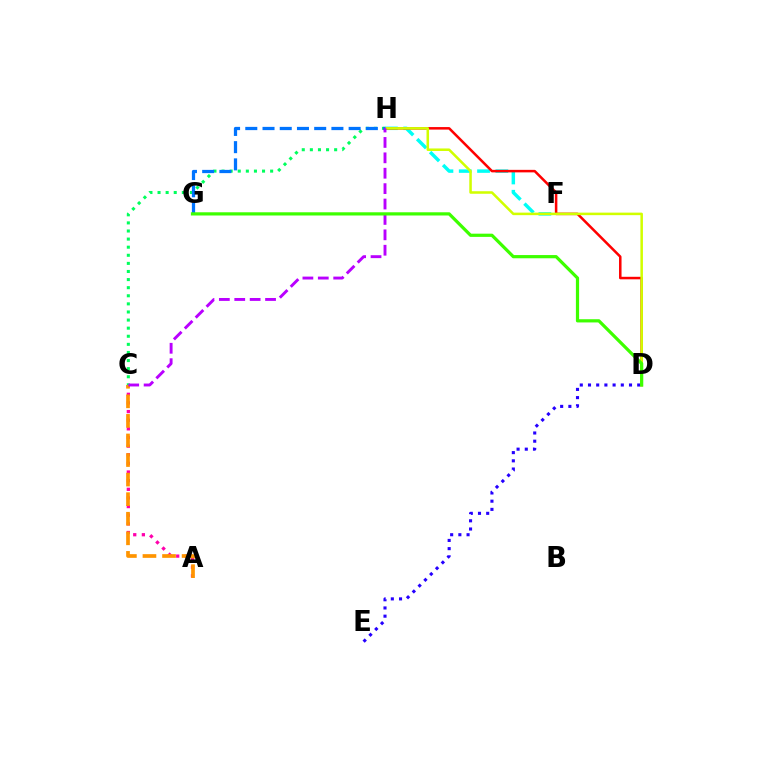{('F', 'H'): [{'color': '#00fff6', 'line_style': 'dashed', 'thickness': 2.49}], ('D', 'H'): [{'color': '#ff0000', 'line_style': 'solid', 'thickness': 1.81}, {'color': '#d1ff00', 'line_style': 'solid', 'thickness': 1.82}], ('C', 'H'): [{'color': '#00ff5c', 'line_style': 'dotted', 'thickness': 2.2}, {'color': '#b900ff', 'line_style': 'dashed', 'thickness': 2.09}], ('G', 'H'): [{'color': '#0074ff', 'line_style': 'dashed', 'thickness': 2.34}], ('A', 'C'): [{'color': '#ff00ac', 'line_style': 'dotted', 'thickness': 2.35}, {'color': '#ff9400', 'line_style': 'dashed', 'thickness': 2.66}], ('D', 'E'): [{'color': '#2500ff', 'line_style': 'dotted', 'thickness': 2.23}], ('D', 'G'): [{'color': '#3dff00', 'line_style': 'solid', 'thickness': 2.31}]}